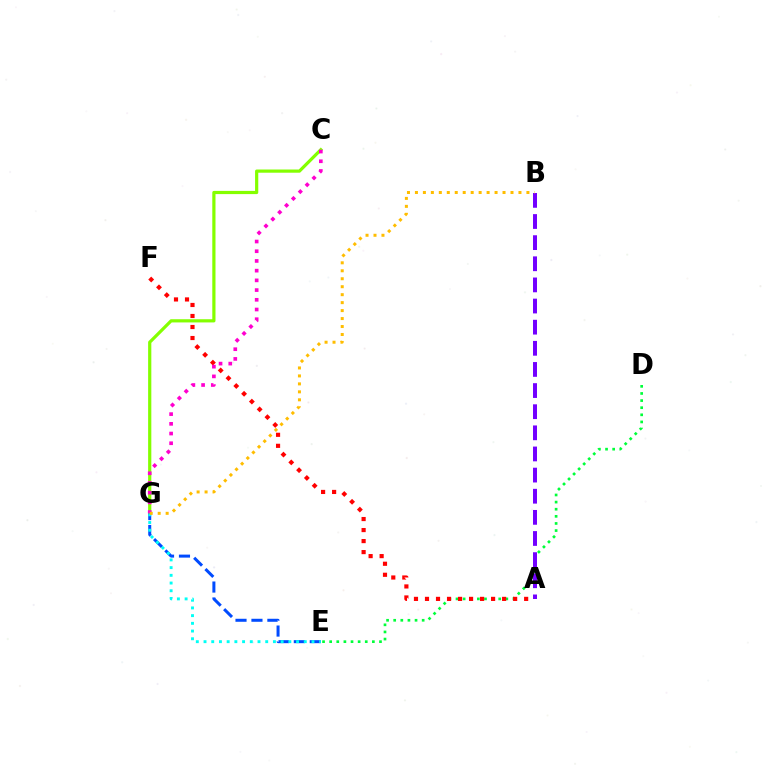{('C', 'G'): [{'color': '#84ff00', 'line_style': 'solid', 'thickness': 2.31}, {'color': '#ff00cf', 'line_style': 'dotted', 'thickness': 2.64}], ('D', 'E'): [{'color': '#00ff39', 'line_style': 'dotted', 'thickness': 1.93}], ('E', 'G'): [{'color': '#004bff', 'line_style': 'dashed', 'thickness': 2.17}, {'color': '#00fff6', 'line_style': 'dotted', 'thickness': 2.1}], ('A', 'F'): [{'color': '#ff0000', 'line_style': 'dotted', 'thickness': 2.99}], ('A', 'B'): [{'color': '#7200ff', 'line_style': 'dashed', 'thickness': 2.87}], ('B', 'G'): [{'color': '#ffbd00', 'line_style': 'dotted', 'thickness': 2.16}]}